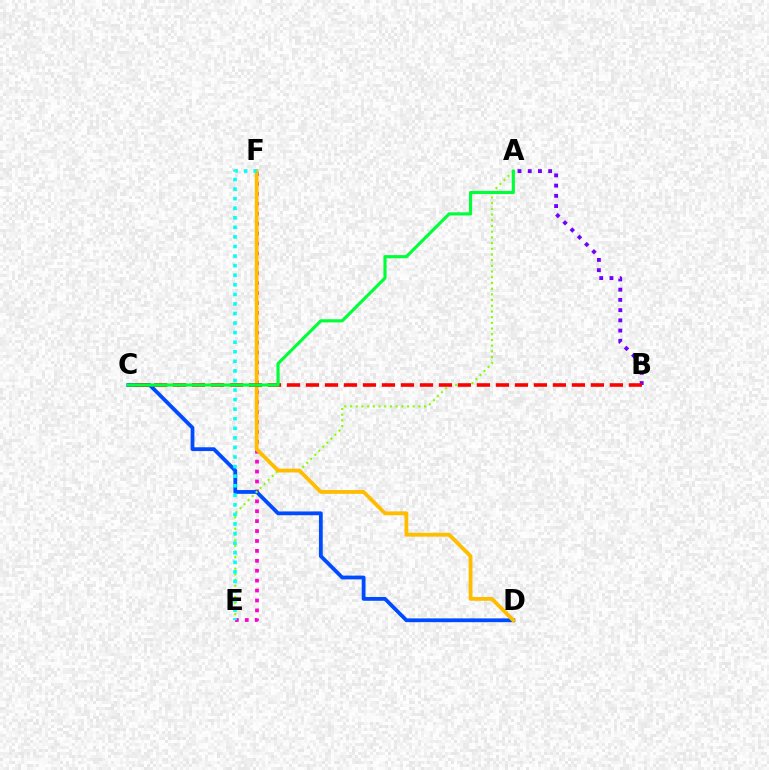{('A', 'B'): [{'color': '#7200ff', 'line_style': 'dotted', 'thickness': 2.78}], ('E', 'F'): [{'color': '#ff00cf', 'line_style': 'dotted', 'thickness': 2.69}, {'color': '#00fff6', 'line_style': 'dotted', 'thickness': 2.6}], ('C', 'D'): [{'color': '#004bff', 'line_style': 'solid', 'thickness': 2.74}], ('A', 'E'): [{'color': '#84ff00', 'line_style': 'dotted', 'thickness': 1.55}], ('D', 'F'): [{'color': '#ffbd00', 'line_style': 'solid', 'thickness': 2.75}], ('B', 'C'): [{'color': '#ff0000', 'line_style': 'dashed', 'thickness': 2.58}], ('A', 'C'): [{'color': '#00ff39', 'line_style': 'solid', 'thickness': 2.27}]}